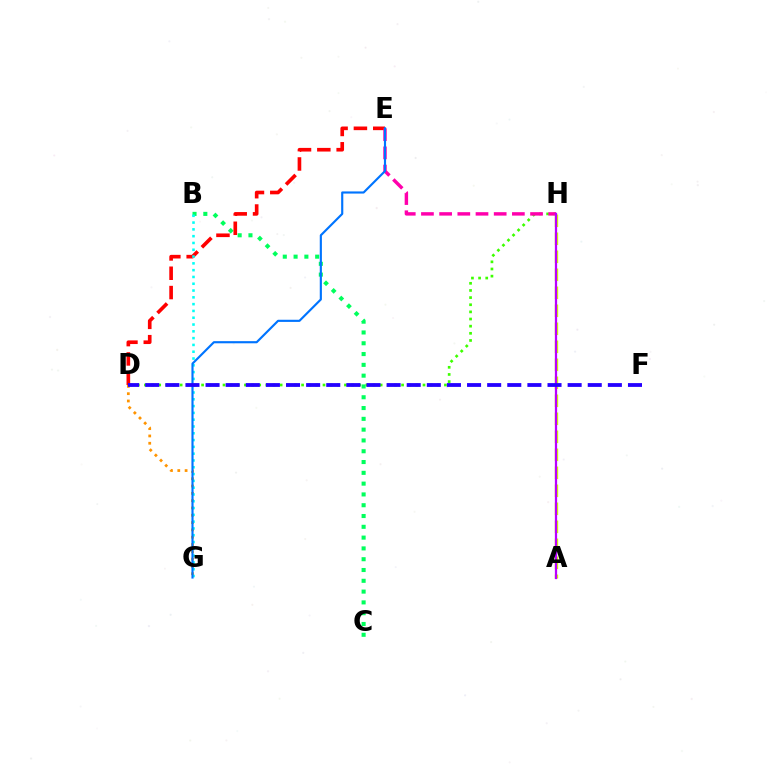{('B', 'C'): [{'color': '#00ff5c', 'line_style': 'dotted', 'thickness': 2.93}], ('D', 'G'): [{'color': '#ff9400', 'line_style': 'dotted', 'thickness': 1.98}], ('D', 'H'): [{'color': '#3dff00', 'line_style': 'dotted', 'thickness': 1.94}], ('D', 'E'): [{'color': '#ff0000', 'line_style': 'dashed', 'thickness': 2.62}], ('B', 'G'): [{'color': '#00fff6', 'line_style': 'dotted', 'thickness': 1.85}], ('E', 'H'): [{'color': '#ff00ac', 'line_style': 'dashed', 'thickness': 2.47}], ('E', 'G'): [{'color': '#0074ff', 'line_style': 'solid', 'thickness': 1.55}], ('A', 'H'): [{'color': '#d1ff00', 'line_style': 'dashed', 'thickness': 2.45}, {'color': '#b900ff', 'line_style': 'solid', 'thickness': 1.63}], ('D', 'F'): [{'color': '#2500ff', 'line_style': 'dashed', 'thickness': 2.73}]}